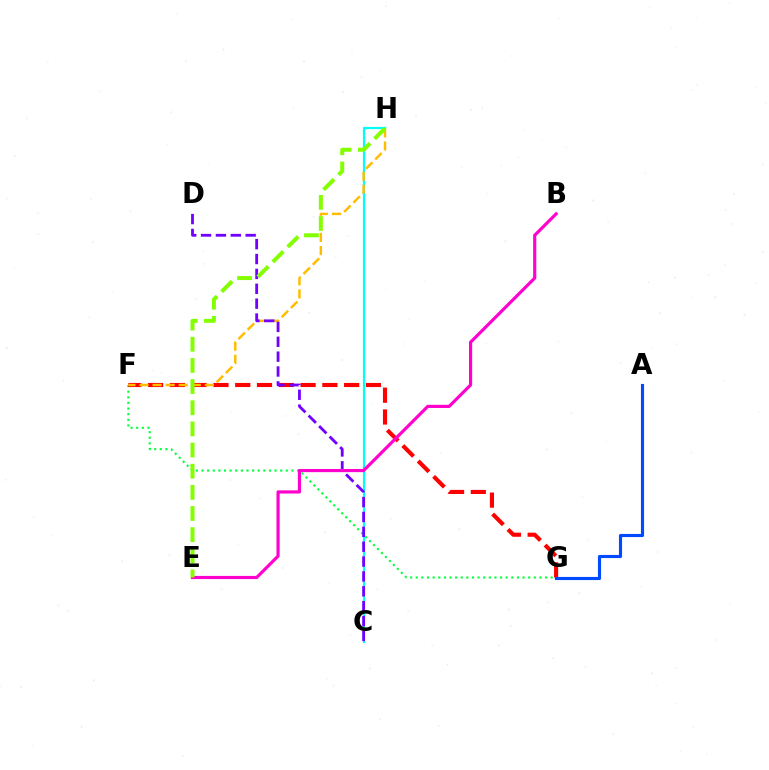{('F', 'G'): [{'color': '#00ff39', 'line_style': 'dotted', 'thickness': 1.53}, {'color': '#ff0000', 'line_style': 'dashed', 'thickness': 2.96}], ('C', 'H'): [{'color': '#00fff6', 'line_style': 'solid', 'thickness': 1.6}], ('F', 'H'): [{'color': '#ffbd00', 'line_style': 'dashed', 'thickness': 1.77}], ('C', 'D'): [{'color': '#7200ff', 'line_style': 'dashed', 'thickness': 2.02}], ('A', 'G'): [{'color': '#004bff', 'line_style': 'solid', 'thickness': 2.25}], ('B', 'E'): [{'color': '#ff00cf', 'line_style': 'solid', 'thickness': 2.28}], ('E', 'H'): [{'color': '#84ff00', 'line_style': 'dashed', 'thickness': 2.87}]}